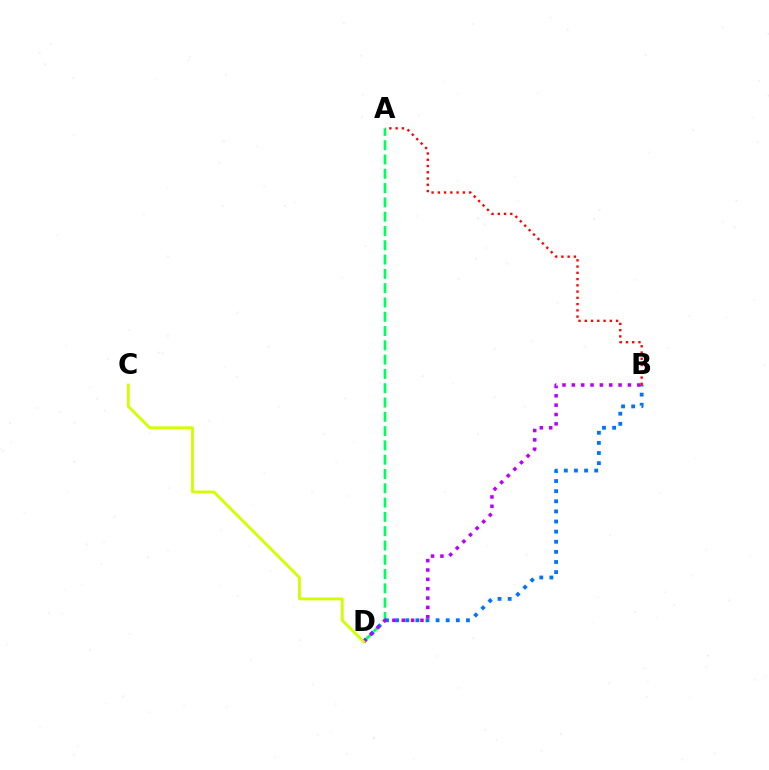{('A', 'D'): [{'color': '#00ff5c', 'line_style': 'dashed', 'thickness': 1.94}], ('B', 'D'): [{'color': '#0074ff', 'line_style': 'dotted', 'thickness': 2.75}, {'color': '#b900ff', 'line_style': 'dotted', 'thickness': 2.54}], ('A', 'B'): [{'color': '#ff0000', 'line_style': 'dotted', 'thickness': 1.7}], ('C', 'D'): [{'color': '#d1ff00', 'line_style': 'solid', 'thickness': 2.07}]}